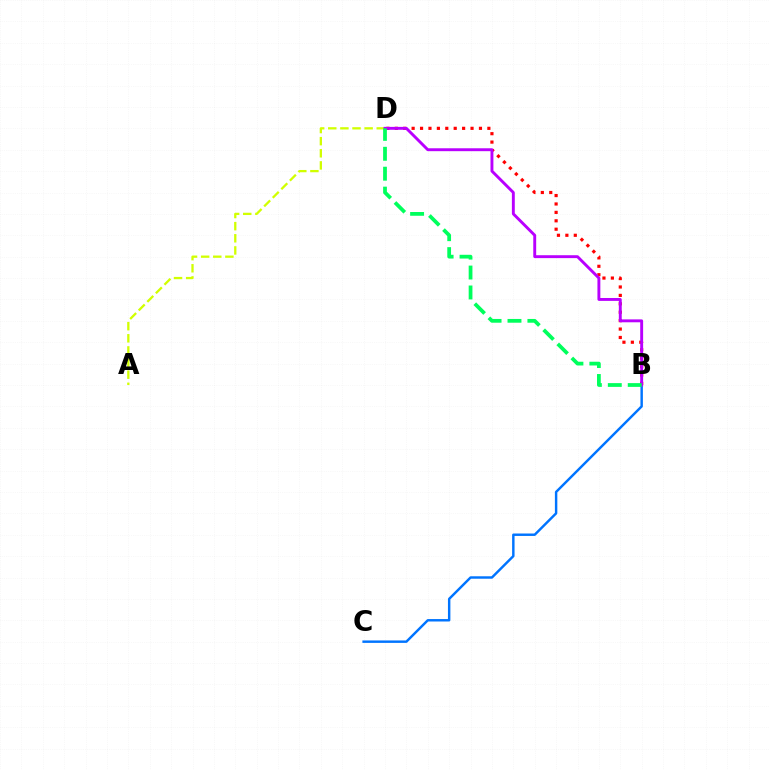{('B', 'C'): [{'color': '#0074ff', 'line_style': 'solid', 'thickness': 1.76}], ('B', 'D'): [{'color': '#ff0000', 'line_style': 'dotted', 'thickness': 2.29}, {'color': '#b900ff', 'line_style': 'solid', 'thickness': 2.09}, {'color': '#00ff5c', 'line_style': 'dashed', 'thickness': 2.71}], ('A', 'D'): [{'color': '#d1ff00', 'line_style': 'dashed', 'thickness': 1.65}]}